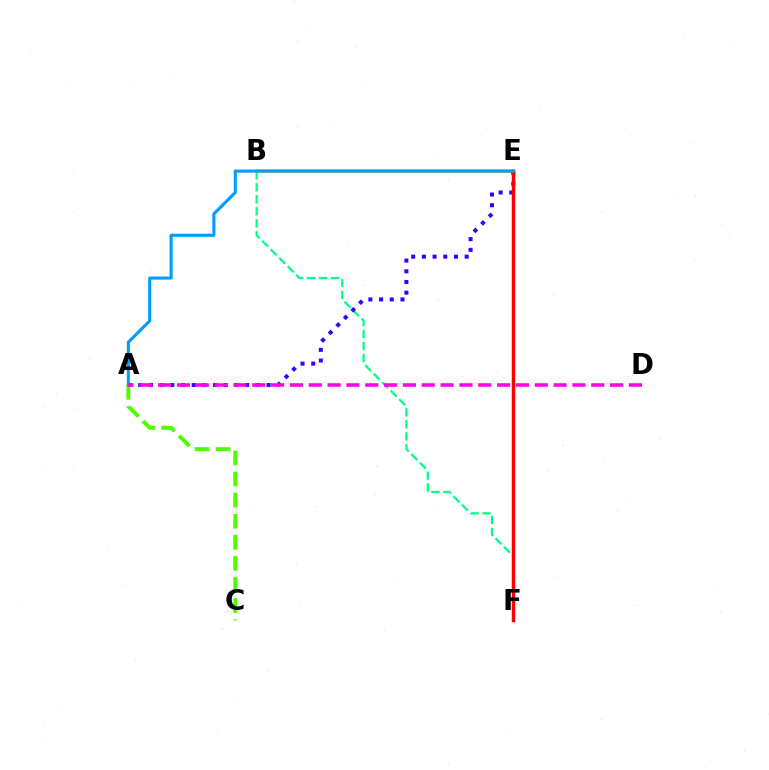{('B', 'E'): [{'color': '#ffd500', 'line_style': 'solid', 'thickness': 2.7}], ('B', 'F'): [{'color': '#00ff86', 'line_style': 'dashed', 'thickness': 1.63}], ('A', 'E'): [{'color': '#3700ff', 'line_style': 'dotted', 'thickness': 2.91}, {'color': '#009eff', 'line_style': 'solid', 'thickness': 2.23}], ('E', 'F'): [{'color': '#ff0000', 'line_style': 'solid', 'thickness': 2.49}], ('A', 'C'): [{'color': '#4fff00', 'line_style': 'dashed', 'thickness': 2.86}], ('A', 'D'): [{'color': '#ff00ed', 'line_style': 'dashed', 'thickness': 2.56}]}